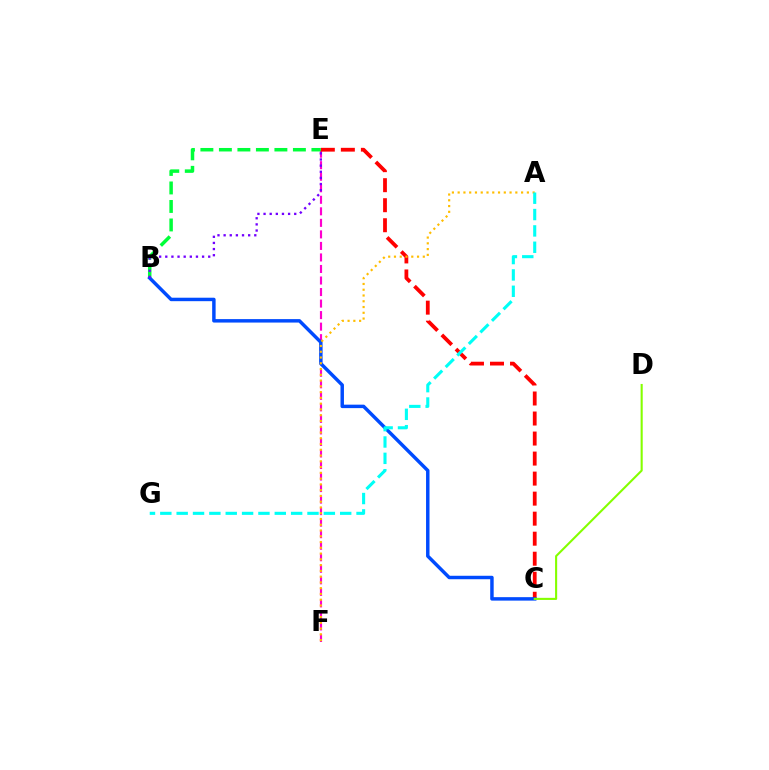{('E', 'F'): [{'color': '#ff00cf', 'line_style': 'dashed', 'thickness': 1.57}], ('C', 'E'): [{'color': '#ff0000', 'line_style': 'dashed', 'thickness': 2.72}], ('B', 'E'): [{'color': '#00ff39', 'line_style': 'dashed', 'thickness': 2.51}, {'color': '#7200ff', 'line_style': 'dotted', 'thickness': 1.67}], ('B', 'C'): [{'color': '#004bff', 'line_style': 'solid', 'thickness': 2.49}], ('C', 'D'): [{'color': '#84ff00', 'line_style': 'solid', 'thickness': 1.51}], ('A', 'F'): [{'color': '#ffbd00', 'line_style': 'dotted', 'thickness': 1.57}], ('A', 'G'): [{'color': '#00fff6', 'line_style': 'dashed', 'thickness': 2.22}]}